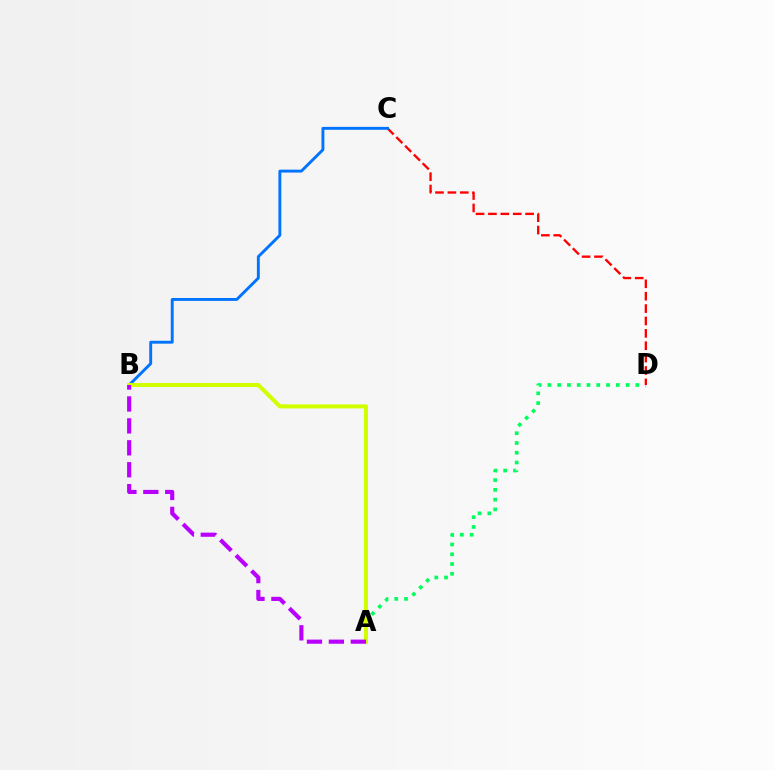{('A', 'D'): [{'color': '#00ff5c', 'line_style': 'dotted', 'thickness': 2.65}], ('C', 'D'): [{'color': '#ff0000', 'line_style': 'dashed', 'thickness': 1.68}], ('B', 'C'): [{'color': '#0074ff', 'line_style': 'solid', 'thickness': 2.09}], ('A', 'B'): [{'color': '#d1ff00', 'line_style': 'solid', 'thickness': 2.89}, {'color': '#b900ff', 'line_style': 'dashed', 'thickness': 2.98}]}